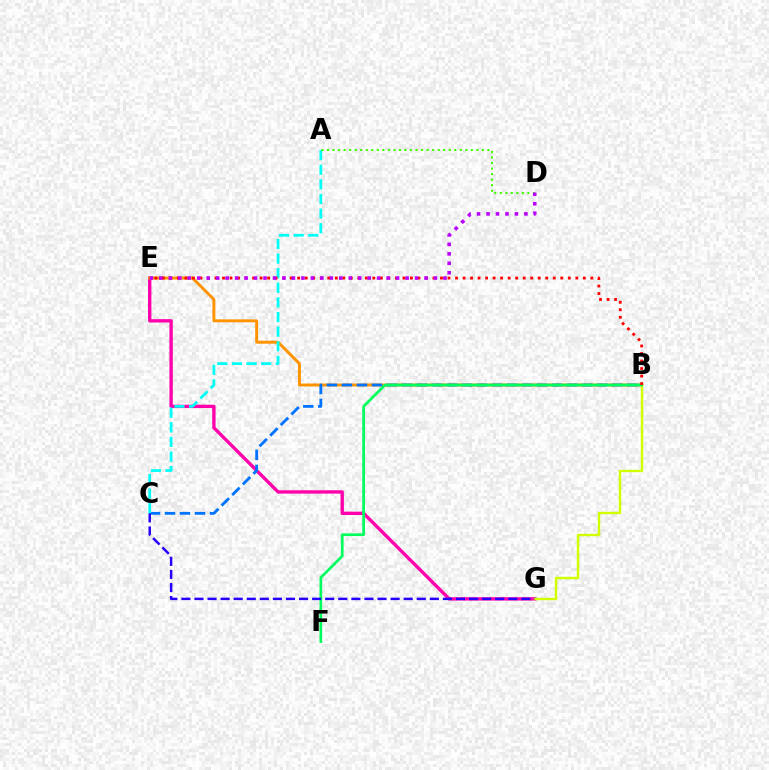{('E', 'G'): [{'color': '#ff00ac', 'line_style': 'solid', 'thickness': 2.42}], ('B', 'E'): [{'color': '#ff9400', 'line_style': 'solid', 'thickness': 2.13}, {'color': '#ff0000', 'line_style': 'dotted', 'thickness': 2.04}], ('B', 'C'): [{'color': '#0074ff', 'line_style': 'dashed', 'thickness': 2.04}], ('B', 'G'): [{'color': '#d1ff00', 'line_style': 'solid', 'thickness': 1.74}], ('B', 'F'): [{'color': '#00ff5c', 'line_style': 'solid', 'thickness': 1.94}], ('A', 'C'): [{'color': '#00fff6', 'line_style': 'dashed', 'thickness': 1.99}], ('C', 'G'): [{'color': '#2500ff', 'line_style': 'dashed', 'thickness': 1.78}], ('A', 'D'): [{'color': '#3dff00', 'line_style': 'dotted', 'thickness': 1.5}], ('D', 'E'): [{'color': '#b900ff', 'line_style': 'dotted', 'thickness': 2.57}]}